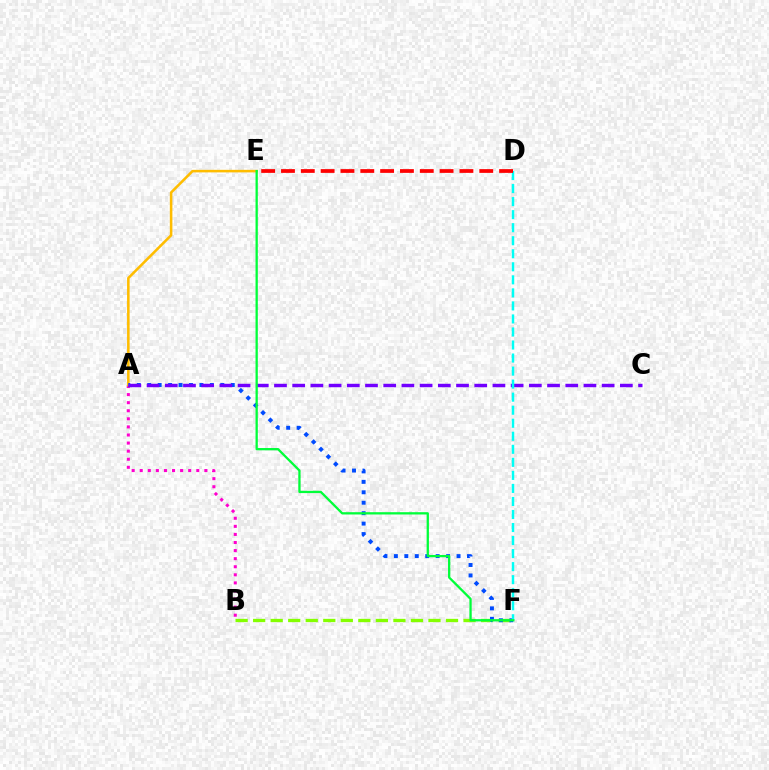{('B', 'F'): [{'color': '#84ff00', 'line_style': 'dashed', 'thickness': 2.38}], ('A', 'B'): [{'color': '#ff00cf', 'line_style': 'dotted', 'thickness': 2.19}], ('A', 'E'): [{'color': '#ffbd00', 'line_style': 'solid', 'thickness': 1.84}], ('A', 'F'): [{'color': '#004bff', 'line_style': 'dotted', 'thickness': 2.84}], ('A', 'C'): [{'color': '#7200ff', 'line_style': 'dashed', 'thickness': 2.47}], ('D', 'F'): [{'color': '#00fff6', 'line_style': 'dashed', 'thickness': 1.77}], ('D', 'E'): [{'color': '#ff0000', 'line_style': 'dashed', 'thickness': 2.69}], ('E', 'F'): [{'color': '#00ff39', 'line_style': 'solid', 'thickness': 1.65}]}